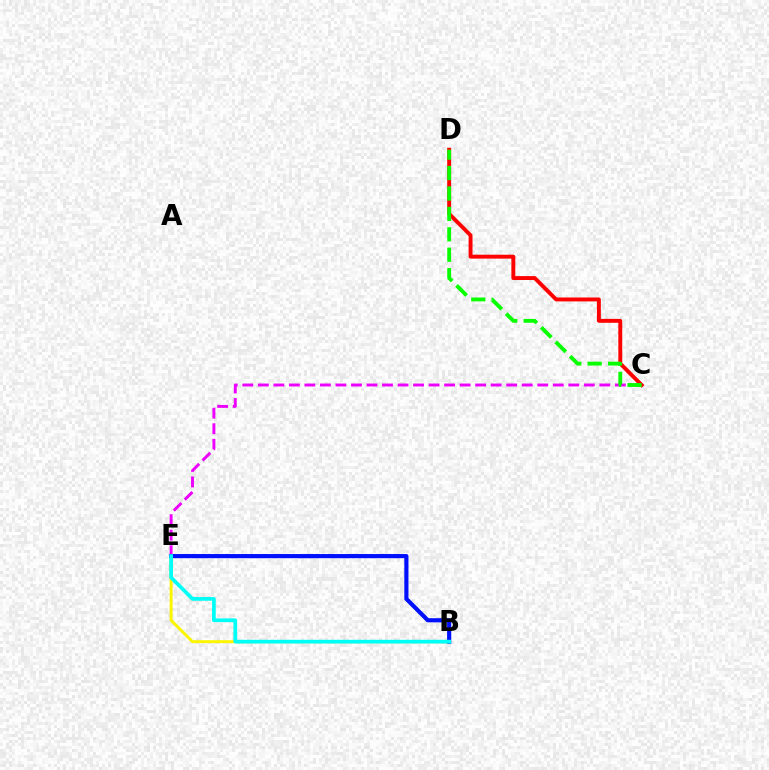{('C', 'E'): [{'color': '#ee00ff', 'line_style': 'dashed', 'thickness': 2.11}], ('C', 'D'): [{'color': '#ff0000', 'line_style': 'solid', 'thickness': 2.81}, {'color': '#08ff00', 'line_style': 'dashed', 'thickness': 2.77}], ('B', 'E'): [{'color': '#fcf500', 'line_style': 'solid', 'thickness': 2.13}, {'color': '#0010ff', 'line_style': 'solid', 'thickness': 2.99}, {'color': '#00fff6', 'line_style': 'solid', 'thickness': 2.69}]}